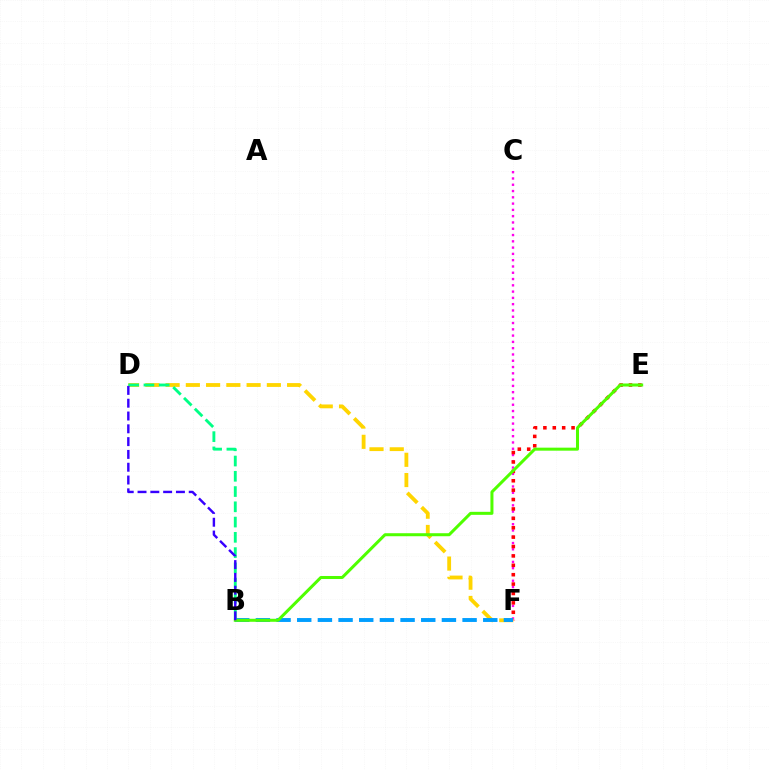{('C', 'F'): [{'color': '#ff00ed', 'line_style': 'dotted', 'thickness': 1.71}], ('D', 'F'): [{'color': '#ffd500', 'line_style': 'dashed', 'thickness': 2.75}], ('E', 'F'): [{'color': '#ff0000', 'line_style': 'dotted', 'thickness': 2.55}], ('B', 'F'): [{'color': '#009eff', 'line_style': 'dashed', 'thickness': 2.81}], ('B', 'E'): [{'color': '#4fff00', 'line_style': 'solid', 'thickness': 2.17}], ('B', 'D'): [{'color': '#00ff86', 'line_style': 'dashed', 'thickness': 2.07}, {'color': '#3700ff', 'line_style': 'dashed', 'thickness': 1.74}]}